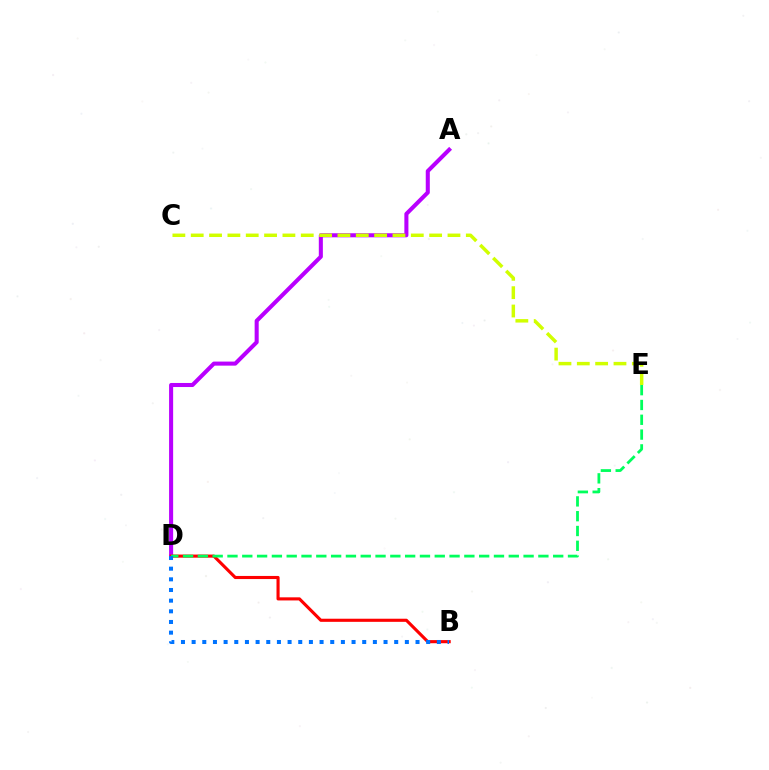{('A', 'D'): [{'color': '#b900ff', 'line_style': 'solid', 'thickness': 2.92}], ('B', 'D'): [{'color': '#ff0000', 'line_style': 'solid', 'thickness': 2.24}, {'color': '#0074ff', 'line_style': 'dotted', 'thickness': 2.9}], ('C', 'E'): [{'color': '#d1ff00', 'line_style': 'dashed', 'thickness': 2.49}], ('D', 'E'): [{'color': '#00ff5c', 'line_style': 'dashed', 'thickness': 2.01}]}